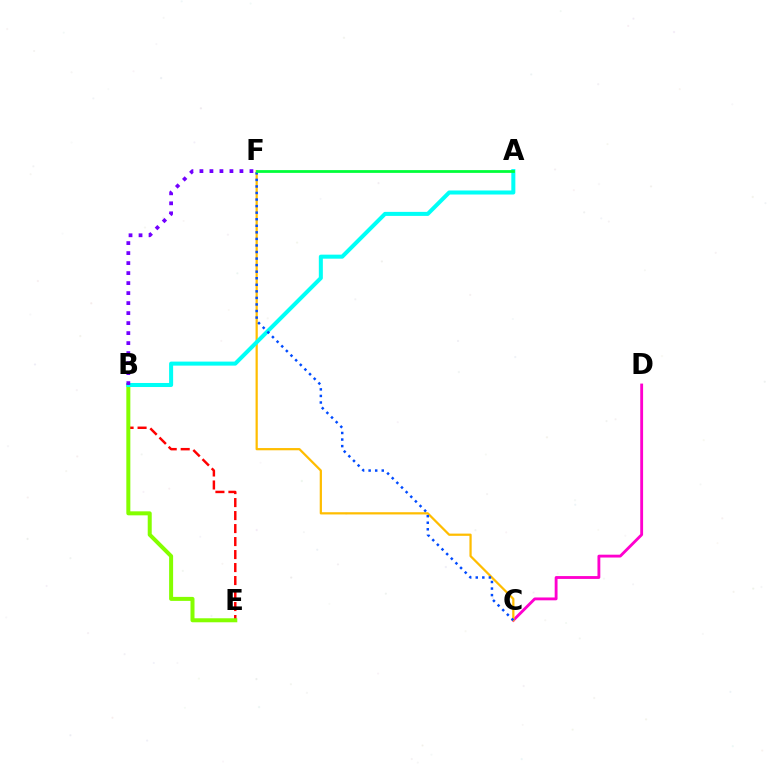{('C', 'D'): [{'color': '#ff00cf', 'line_style': 'solid', 'thickness': 2.05}], ('B', 'E'): [{'color': '#ff0000', 'line_style': 'dashed', 'thickness': 1.77}, {'color': '#84ff00', 'line_style': 'solid', 'thickness': 2.88}], ('C', 'F'): [{'color': '#ffbd00', 'line_style': 'solid', 'thickness': 1.61}, {'color': '#004bff', 'line_style': 'dotted', 'thickness': 1.78}], ('A', 'B'): [{'color': '#00fff6', 'line_style': 'solid', 'thickness': 2.9}], ('B', 'F'): [{'color': '#7200ff', 'line_style': 'dotted', 'thickness': 2.72}], ('A', 'F'): [{'color': '#00ff39', 'line_style': 'solid', 'thickness': 1.99}]}